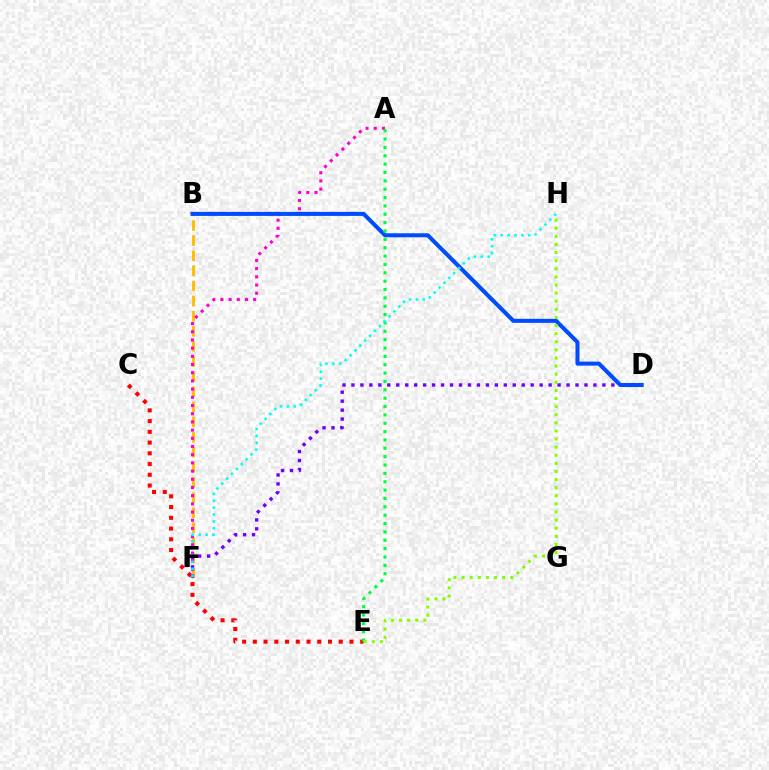{('C', 'E'): [{'color': '#ff0000', 'line_style': 'dotted', 'thickness': 2.92}], ('B', 'F'): [{'color': '#ffbd00', 'line_style': 'dashed', 'thickness': 2.05}], ('A', 'F'): [{'color': '#ff00cf', 'line_style': 'dotted', 'thickness': 2.23}], ('D', 'F'): [{'color': '#7200ff', 'line_style': 'dotted', 'thickness': 2.43}], ('B', 'D'): [{'color': '#004bff', 'line_style': 'solid', 'thickness': 2.91}], ('A', 'E'): [{'color': '#00ff39', 'line_style': 'dotted', 'thickness': 2.27}], ('F', 'H'): [{'color': '#00fff6', 'line_style': 'dotted', 'thickness': 1.87}], ('E', 'H'): [{'color': '#84ff00', 'line_style': 'dotted', 'thickness': 2.2}]}